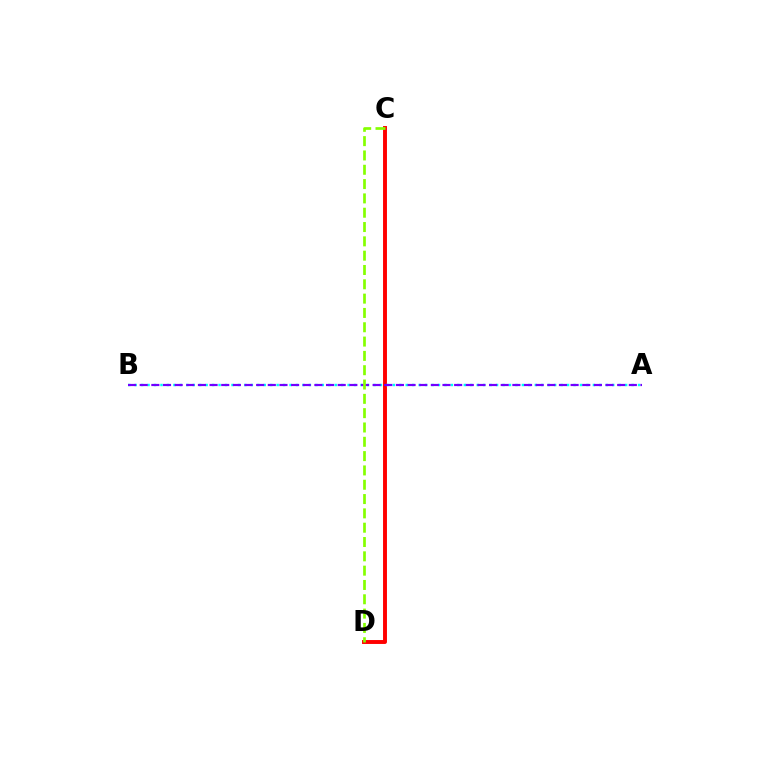{('C', 'D'): [{'color': '#ff0000', 'line_style': 'solid', 'thickness': 2.82}, {'color': '#84ff00', 'line_style': 'dashed', 'thickness': 1.94}], ('A', 'B'): [{'color': '#00fff6', 'line_style': 'dotted', 'thickness': 1.75}, {'color': '#7200ff', 'line_style': 'dashed', 'thickness': 1.58}]}